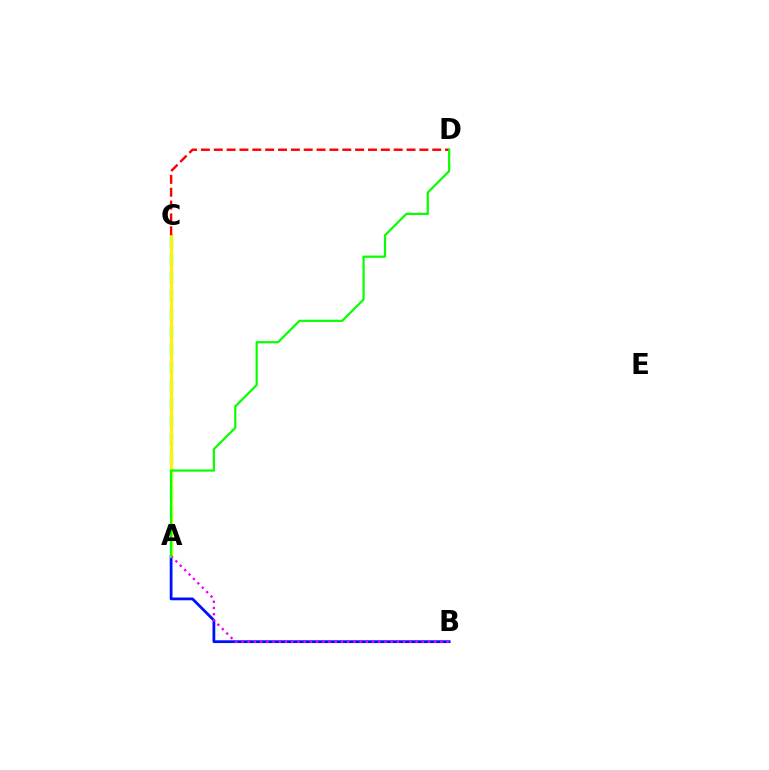{('A', 'B'): [{'color': '#0010ff', 'line_style': 'solid', 'thickness': 2.0}, {'color': '#ee00ff', 'line_style': 'dotted', 'thickness': 1.69}], ('A', 'C'): [{'color': '#00fff6', 'line_style': 'dashed', 'thickness': 2.44}, {'color': '#fcf500', 'line_style': 'solid', 'thickness': 2.25}], ('C', 'D'): [{'color': '#ff0000', 'line_style': 'dashed', 'thickness': 1.75}], ('A', 'D'): [{'color': '#08ff00', 'line_style': 'solid', 'thickness': 1.59}]}